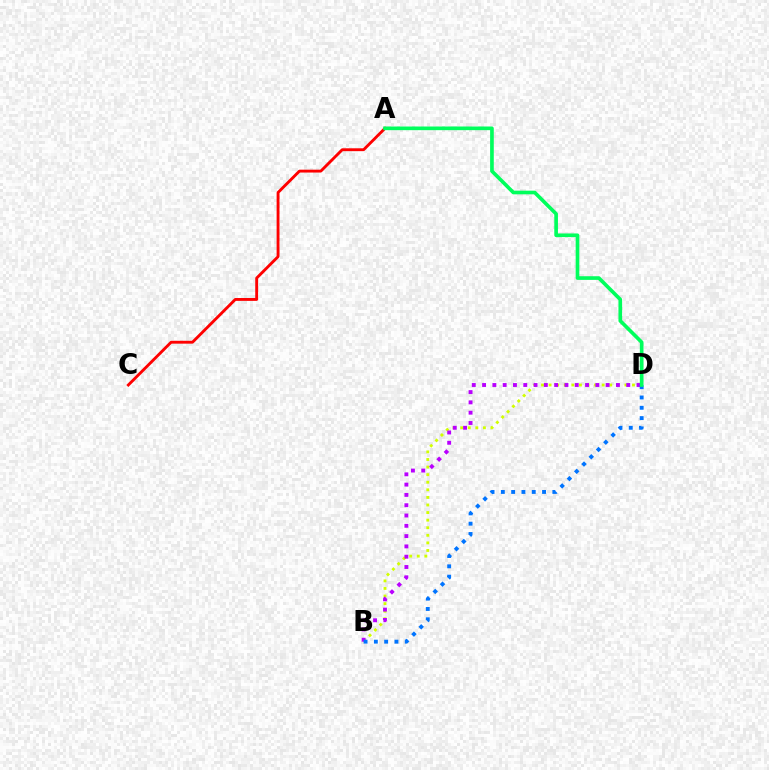{('A', 'C'): [{'color': '#ff0000', 'line_style': 'solid', 'thickness': 2.06}], ('B', 'D'): [{'color': '#d1ff00', 'line_style': 'dotted', 'thickness': 2.06}, {'color': '#b900ff', 'line_style': 'dotted', 'thickness': 2.8}, {'color': '#0074ff', 'line_style': 'dotted', 'thickness': 2.8}], ('A', 'D'): [{'color': '#00ff5c', 'line_style': 'solid', 'thickness': 2.63}]}